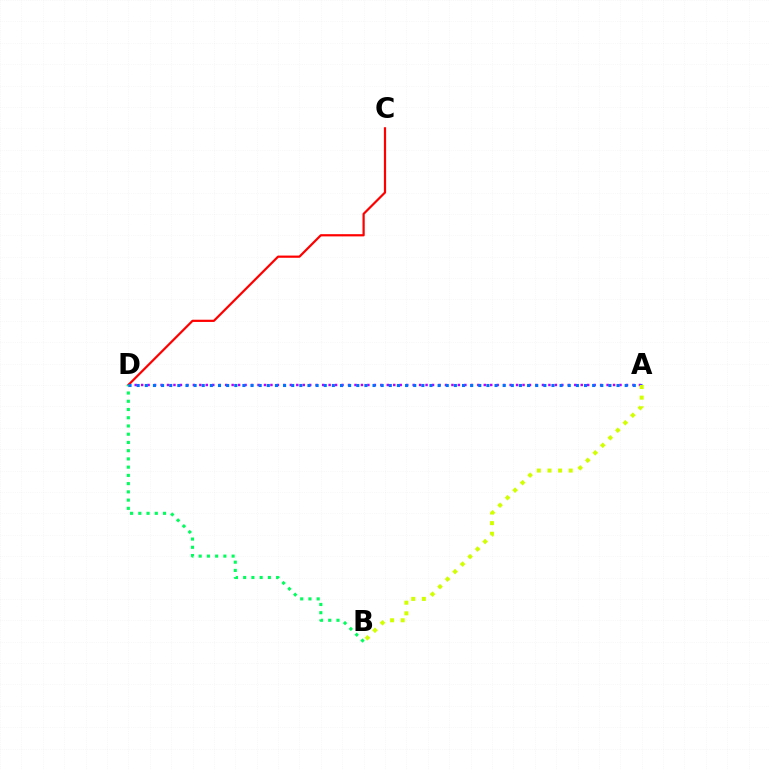{('A', 'D'): [{'color': '#b900ff', 'line_style': 'dotted', 'thickness': 1.76}, {'color': '#0074ff', 'line_style': 'dotted', 'thickness': 2.21}], ('C', 'D'): [{'color': '#ff0000', 'line_style': 'solid', 'thickness': 1.6}], ('B', 'D'): [{'color': '#00ff5c', 'line_style': 'dotted', 'thickness': 2.24}], ('A', 'B'): [{'color': '#d1ff00', 'line_style': 'dotted', 'thickness': 2.89}]}